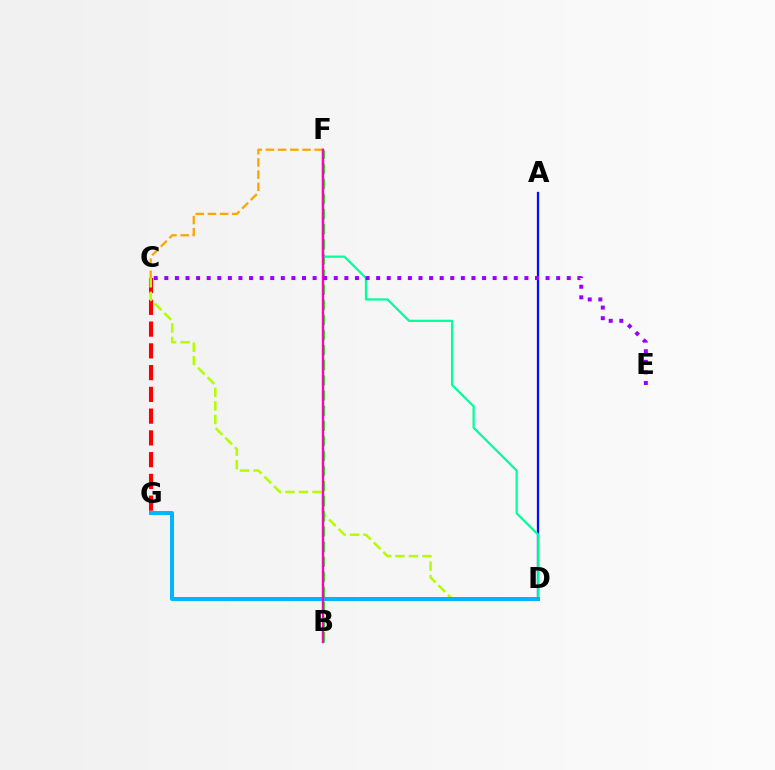{('C', 'F'): [{'color': '#ffa500', 'line_style': 'dashed', 'thickness': 1.65}], ('C', 'G'): [{'color': '#ff0000', 'line_style': 'dashed', 'thickness': 2.96}], ('C', 'D'): [{'color': '#b3ff00', 'line_style': 'dashed', 'thickness': 1.84}], ('A', 'D'): [{'color': '#0010ff', 'line_style': 'solid', 'thickness': 1.66}], ('B', 'F'): [{'color': '#08ff00', 'line_style': 'dashed', 'thickness': 2.05}, {'color': '#ff00bd', 'line_style': 'solid', 'thickness': 1.74}], ('D', 'F'): [{'color': '#00ff9d', 'line_style': 'solid', 'thickness': 1.6}], ('D', 'G'): [{'color': '#00b5ff', 'line_style': 'solid', 'thickness': 2.87}], ('C', 'E'): [{'color': '#9b00ff', 'line_style': 'dotted', 'thickness': 2.88}]}